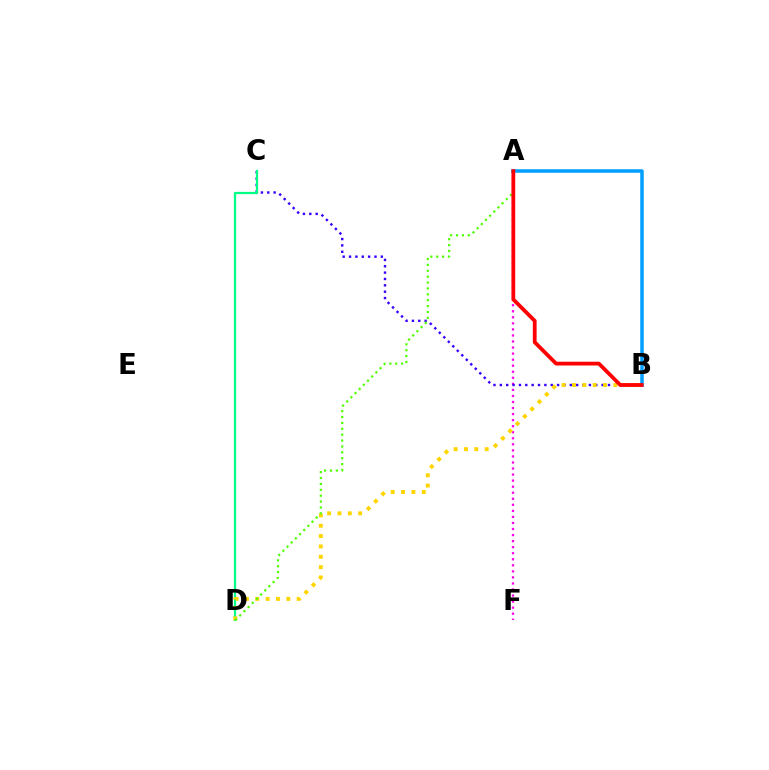{('A', 'F'): [{'color': '#ff00ed', 'line_style': 'dotted', 'thickness': 1.64}], ('B', 'C'): [{'color': '#3700ff', 'line_style': 'dotted', 'thickness': 1.73}], ('C', 'D'): [{'color': '#00ff86', 'line_style': 'solid', 'thickness': 1.61}], ('A', 'B'): [{'color': '#009eff', 'line_style': 'solid', 'thickness': 2.52}, {'color': '#ff0000', 'line_style': 'solid', 'thickness': 2.73}], ('B', 'D'): [{'color': '#ffd500', 'line_style': 'dotted', 'thickness': 2.81}], ('A', 'D'): [{'color': '#4fff00', 'line_style': 'dotted', 'thickness': 1.6}]}